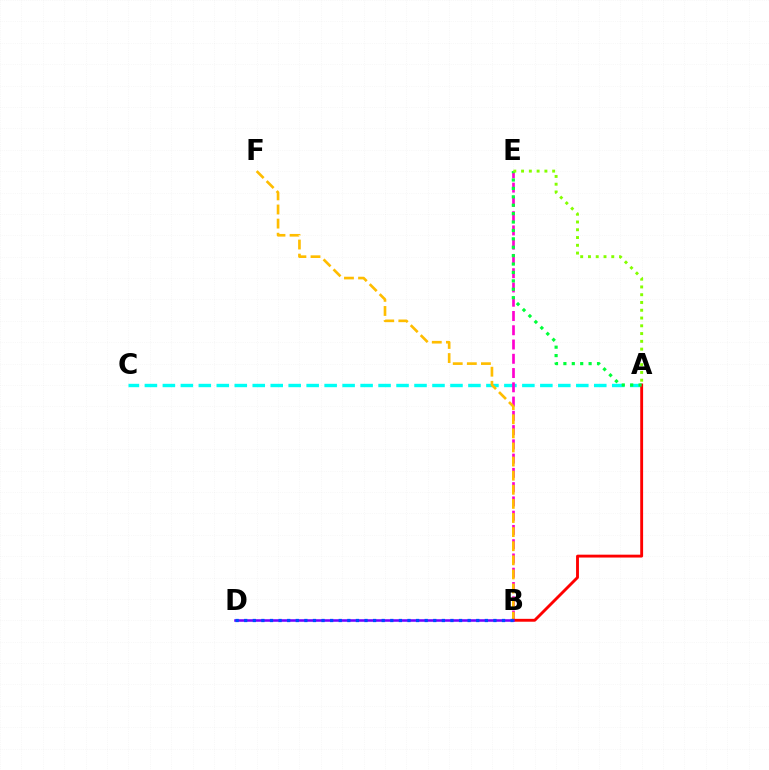{('A', 'C'): [{'color': '#00fff6', 'line_style': 'dashed', 'thickness': 2.44}], ('B', 'E'): [{'color': '#ff00cf', 'line_style': 'dashed', 'thickness': 1.94}], ('B', 'F'): [{'color': '#ffbd00', 'line_style': 'dashed', 'thickness': 1.92}], ('A', 'B'): [{'color': '#ff0000', 'line_style': 'solid', 'thickness': 2.07}], ('A', 'E'): [{'color': '#00ff39', 'line_style': 'dotted', 'thickness': 2.28}, {'color': '#84ff00', 'line_style': 'dotted', 'thickness': 2.11}], ('B', 'D'): [{'color': '#7200ff', 'line_style': 'solid', 'thickness': 1.83}, {'color': '#004bff', 'line_style': 'dotted', 'thickness': 2.33}]}